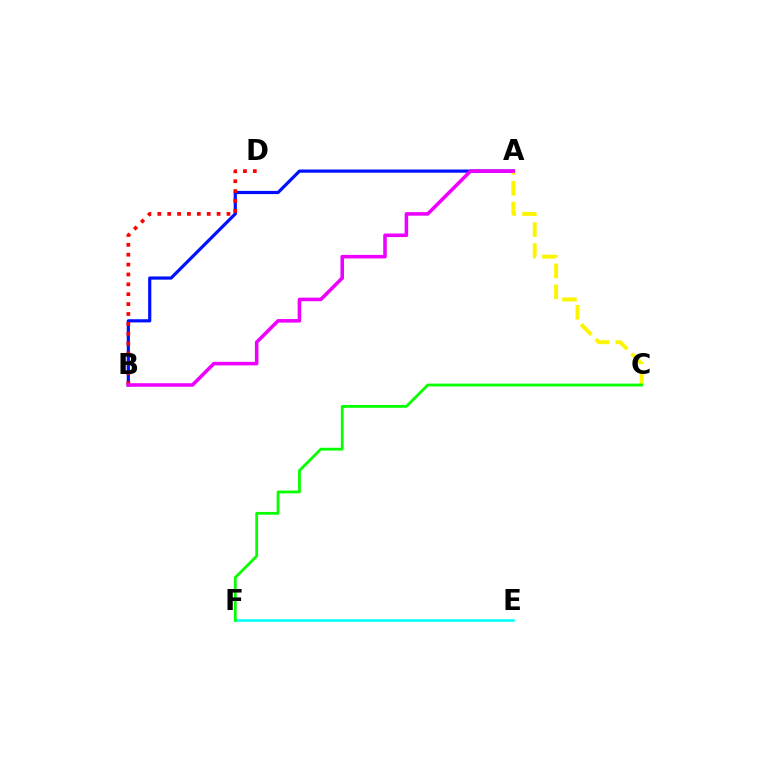{('A', 'B'): [{'color': '#0010ff', 'line_style': 'solid', 'thickness': 2.3}, {'color': '#ee00ff', 'line_style': 'solid', 'thickness': 2.56}], ('A', 'C'): [{'color': '#fcf500', 'line_style': 'dashed', 'thickness': 2.84}], ('B', 'D'): [{'color': '#ff0000', 'line_style': 'dotted', 'thickness': 2.68}], ('E', 'F'): [{'color': '#00fff6', 'line_style': 'solid', 'thickness': 1.85}], ('C', 'F'): [{'color': '#08ff00', 'line_style': 'solid', 'thickness': 2.01}]}